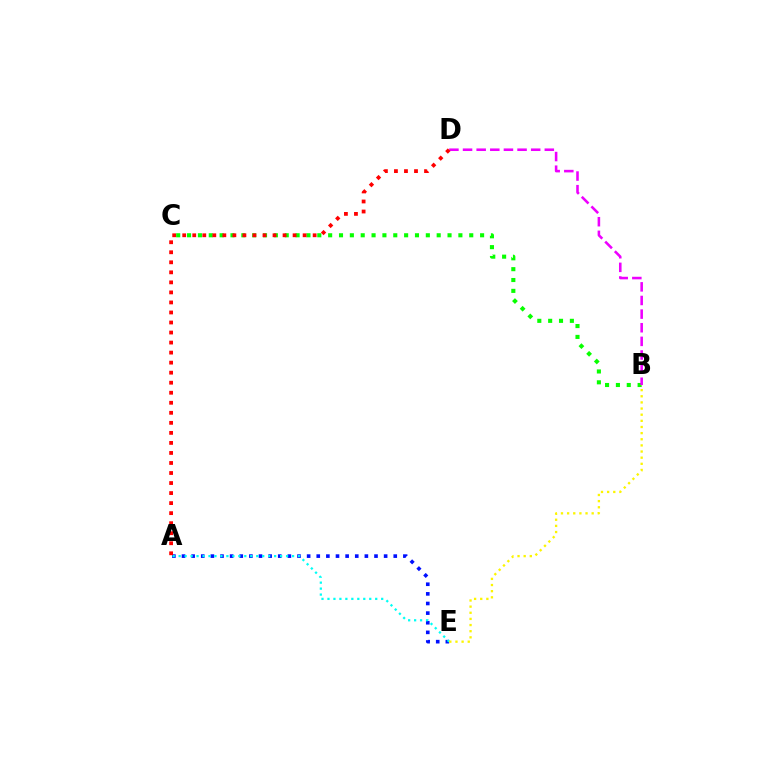{('A', 'E'): [{'color': '#0010ff', 'line_style': 'dotted', 'thickness': 2.62}, {'color': '#00fff6', 'line_style': 'dotted', 'thickness': 1.62}], ('B', 'C'): [{'color': '#08ff00', 'line_style': 'dotted', 'thickness': 2.95}], ('B', 'E'): [{'color': '#fcf500', 'line_style': 'dotted', 'thickness': 1.67}], ('B', 'D'): [{'color': '#ee00ff', 'line_style': 'dashed', 'thickness': 1.85}], ('A', 'D'): [{'color': '#ff0000', 'line_style': 'dotted', 'thickness': 2.73}]}